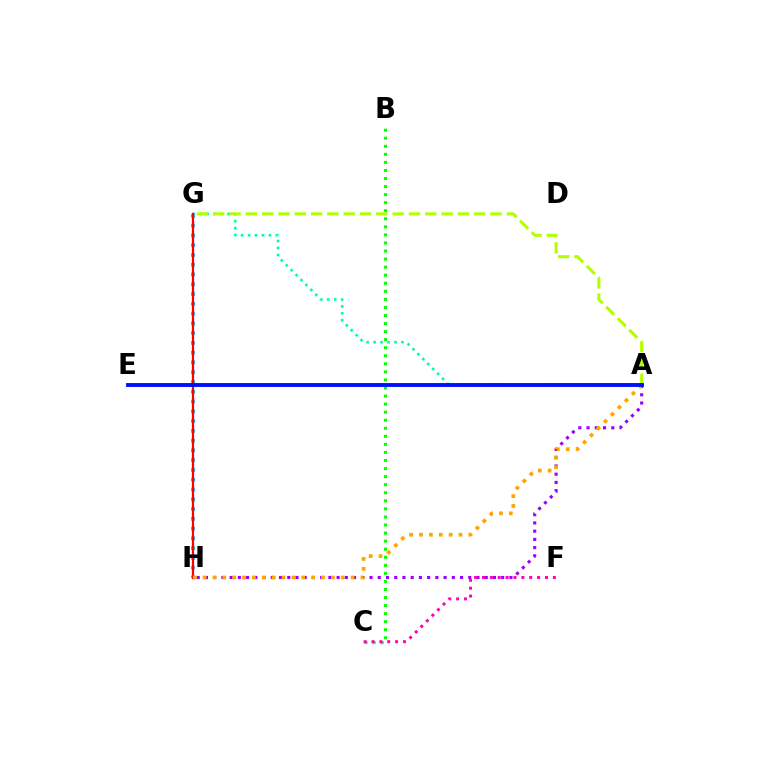{('A', 'H'): [{'color': '#9b00ff', 'line_style': 'dotted', 'thickness': 2.24}, {'color': '#ffa500', 'line_style': 'dotted', 'thickness': 2.68}], ('B', 'C'): [{'color': '#08ff00', 'line_style': 'dotted', 'thickness': 2.19}], ('A', 'G'): [{'color': '#00ff9d', 'line_style': 'dotted', 'thickness': 1.89}, {'color': '#b3ff00', 'line_style': 'dashed', 'thickness': 2.22}], ('G', 'H'): [{'color': '#00b5ff', 'line_style': 'dotted', 'thickness': 2.66}, {'color': '#ff0000', 'line_style': 'solid', 'thickness': 1.62}], ('C', 'F'): [{'color': '#ff00bd', 'line_style': 'dotted', 'thickness': 2.14}], ('A', 'E'): [{'color': '#0010ff', 'line_style': 'solid', 'thickness': 2.8}]}